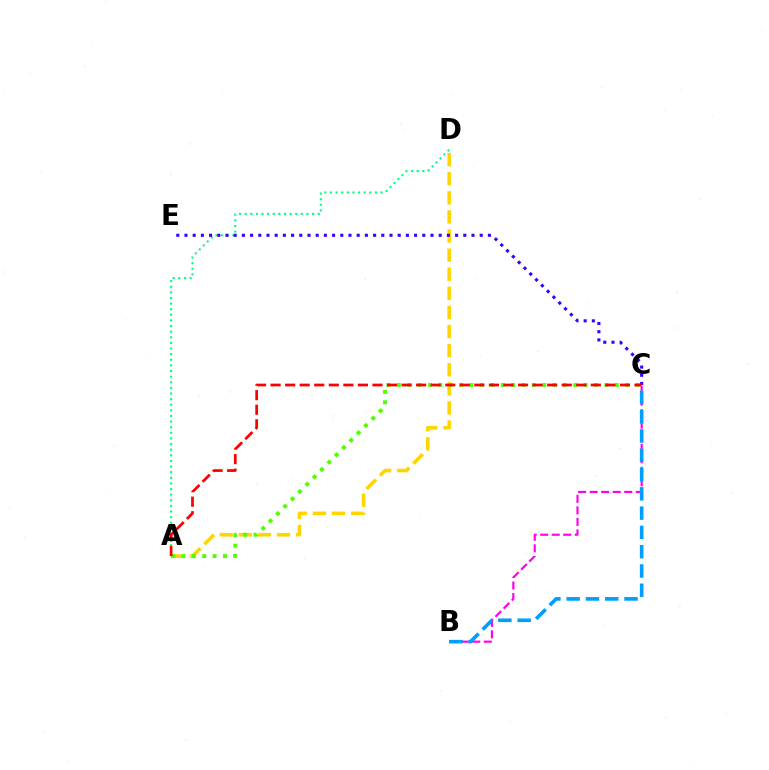{('A', 'D'): [{'color': '#00ff86', 'line_style': 'dotted', 'thickness': 1.53}, {'color': '#ffd500', 'line_style': 'dashed', 'thickness': 2.59}], ('B', 'C'): [{'color': '#ff00ed', 'line_style': 'dashed', 'thickness': 1.57}, {'color': '#009eff', 'line_style': 'dashed', 'thickness': 2.62}], ('A', 'C'): [{'color': '#4fff00', 'line_style': 'dotted', 'thickness': 2.82}, {'color': '#ff0000', 'line_style': 'dashed', 'thickness': 1.98}], ('C', 'E'): [{'color': '#3700ff', 'line_style': 'dotted', 'thickness': 2.23}]}